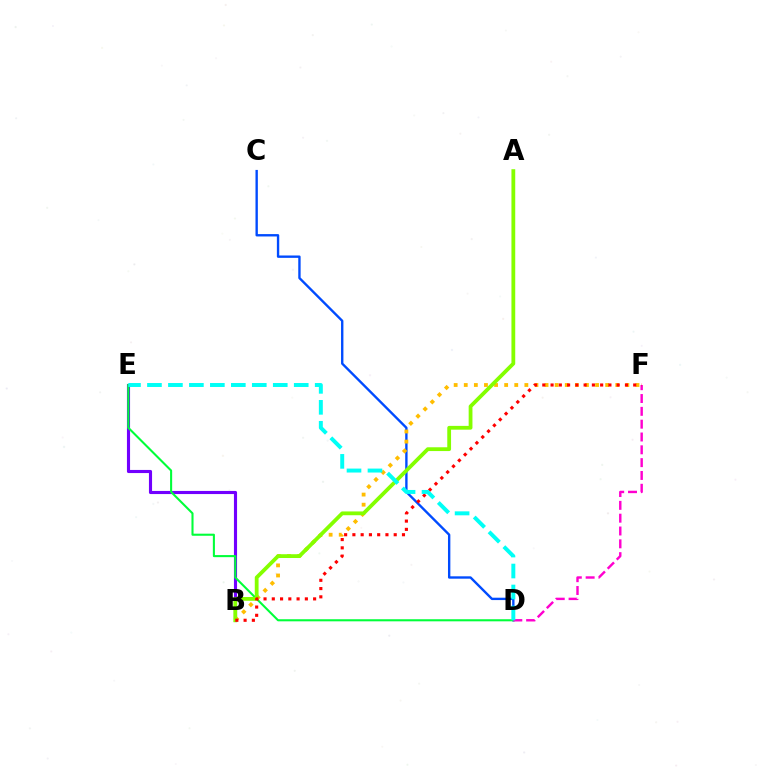{('B', 'E'): [{'color': '#7200ff', 'line_style': 'solid', 'thickness': 2.25}], ('C', 'D'): [{'color': '#004bff', 'line_style': 'solid', 'thickness': 1.71}], ('D', 'E'): [{'color': '#00ff39', 'line_style': 'solid', 'thickness': 1.5}, {'color': '#00fff6', 'line_style': 'dashed', 'thickness': 2.85}], ('B', 'F'): [{'color': '#ffbd00', 'line_style': 'dotted', 'thickness': 2.74}, {'color': '#ff0000', 'line_style': 'dotted', 'thickness': 2.25}], ('A', 'B'): [{'color': '#84ff00', 'line_style': 'solid', 'thickness': 2.73}], ('D', 'F'): [{'color': '#ff00cf', 'line_style': 'dashed', 'thickness': 1.74}]}